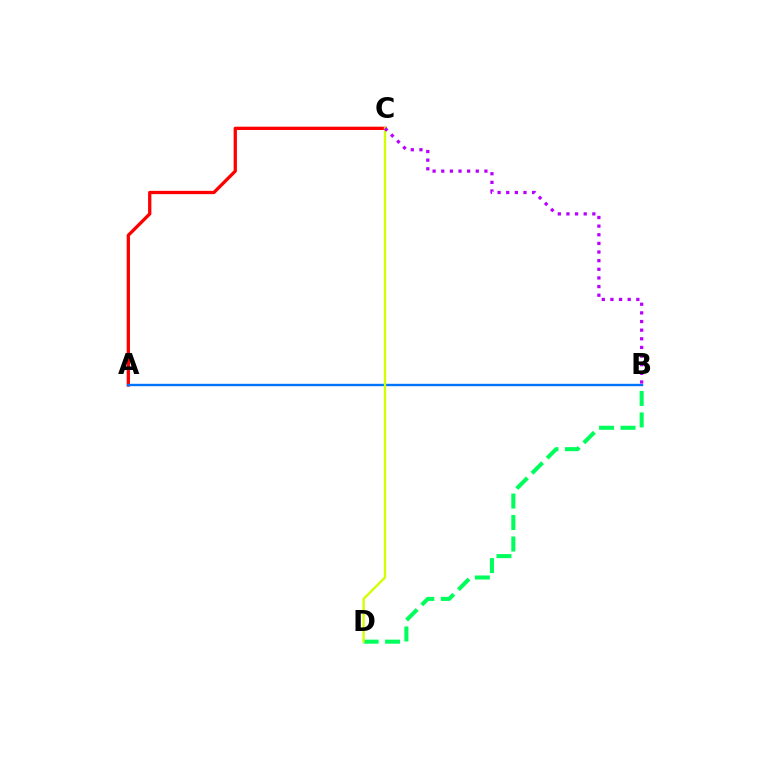{('A', 'C'): [{'color': '#ff0000', 'line_style': 'solid', 'thickness': 2.37}], ('A', 'B'): [{'color': '#0074ff', 'line_style': 'solid', 'thickness': 1.71}], ('B', 'D'): [{'color': '#00ff5c', 'line_style': 'dashed', 'thickness': 2.92}], ('C', 'D'): [{'color': '#d1ff00', 'line_style': 'solid', 'thickness': 1.69}], ('B', 'C'): [{'color': '#b900ff', 'line_style': 'dotted', 'thickness': 2.35}]}